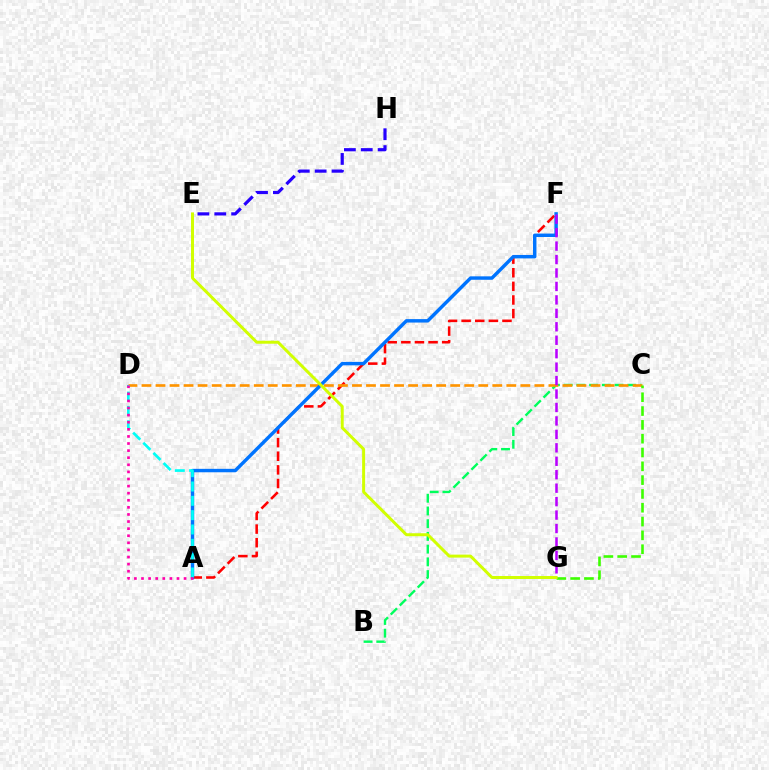{('A', 'F'): [{'color': '#ff0000', 'line_style': 'dashed', 'thickness': 1.85}, {'color': '#0074ff', 'line_style': 'solid', 'thickness': 2.47}], ('B', 'C'): [{'color': '#00ff5c', 'line_style': 'dashed', 'thickness': 1.73}], ('C', 'D'): [{'color': '#ff9400', 'line_style': 'dashed', 'thickness': 1.91}], ('E', 'H'): [{'color': '#2500ff', 'line_style': 'dashed', 'thickness': 2.29}], ('C', 'G'): [{'color': '#3dff00', 'line_style': 'dashed', 'thickness': 1.88}], ('F', 'G'): [{'color': '#b900ff', 'line_style': 'dashed', 'thickness': 1.83}], ('A', 'D'): [{'color': '#00fff6', 'line_style': 'dashed', 'thickness': 1.95}, {'color': '#ff00ac', 'line_style': 'dotted', 'thickness': 1.93}], ('E', 'G'): [{'color': '#d1ff00', 'line_style': 'solid', 'thickness': 2.14}]}